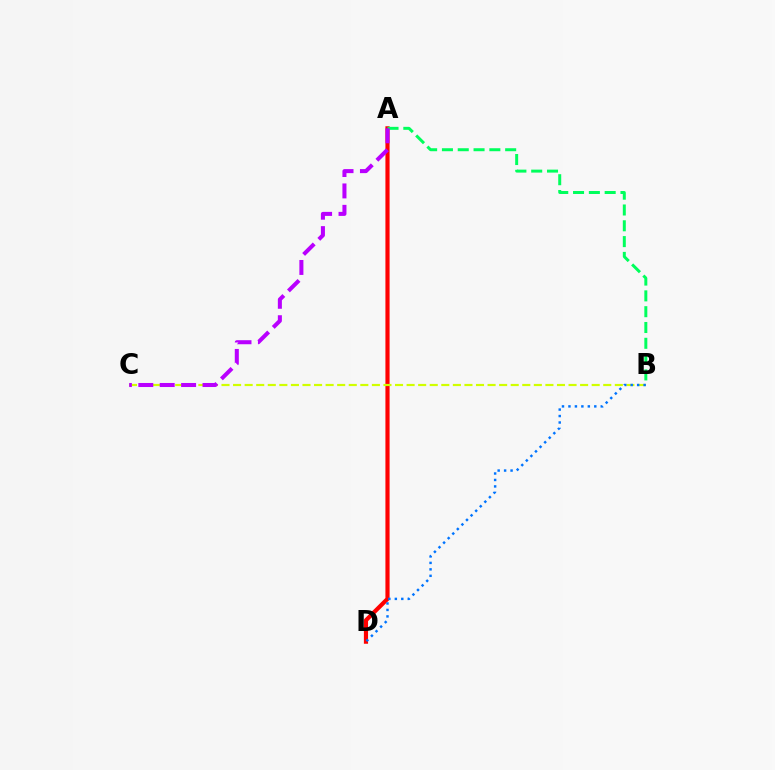{('A', 'D'): [{'color': '#ff0000', 'line_style': 'solid', 'thickness': 3.0}], ('A', 'B'): [{'color': '#00ff5c', 'line_style': 'dashed', 'thickness': 2.15}], ('B', 'C'): [{'color': '#d1ff00', 'line_style': 'dashed', 'thickness': 1.57}], ('A', 'C'): [{'color': '#b900ff', 'line_style': 'dashed', 'thickness': 2.91}], ('B', 'D'): [{'color': '#0074ff', 'line_style': 'dotted', 'thickness': 1.76}]}